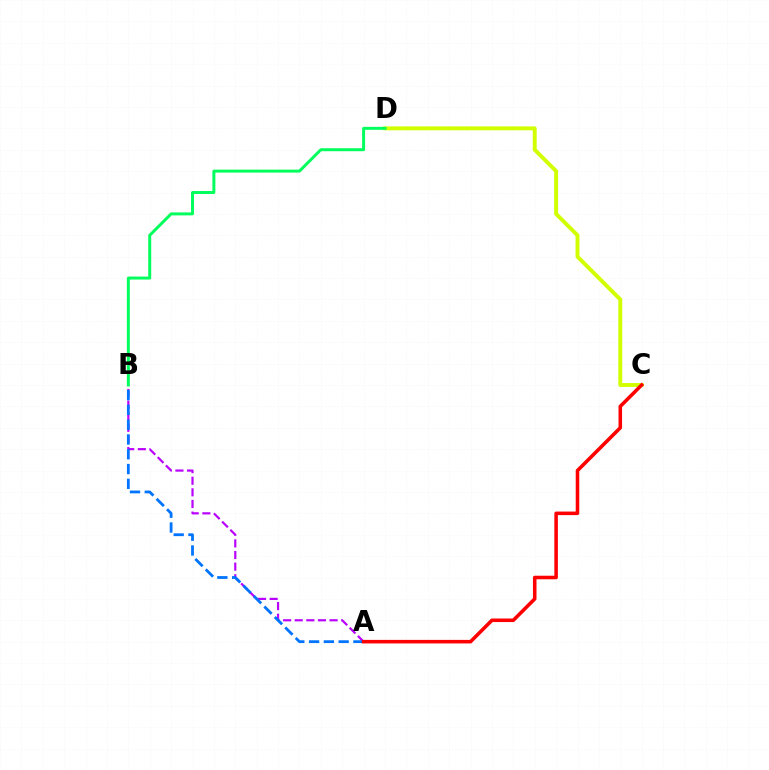{('A', 'B'): [{'color': '#b900ff', 'line_style': 'dashed', 'thickness': 1.58}, {'color': '#0074ff', 'line_style': 'dashed', 'thickness': 2.01}], ('C', 'D'): [{'color': '#d1ff00', 'line_style': 'solid', 'thickness': 2.82}], ('B', 'D'): [{'color': '#00ff5c', 'line_style': 'solid', 'thickness': 2.13}], ('A', 'C'): [{'color': '#ff0000', 'line_style': 'solid', 'thickness': 2.56}]}